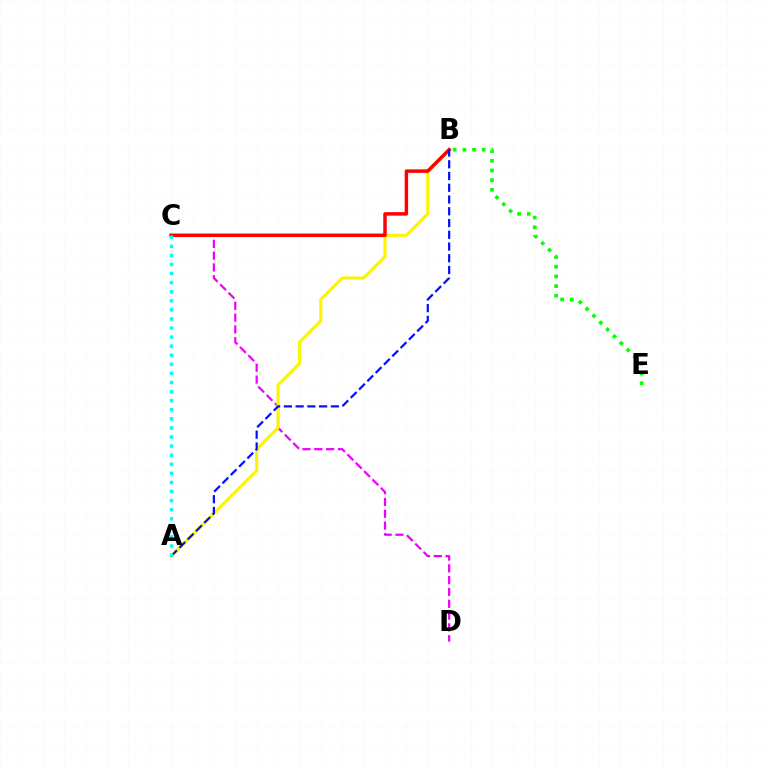{('C', 'D'): [{'color': '#ee00ff', 'line_style': 'dashed', 'thickness': 1.6}], ('A', 'B'): [{'color': '#fcf500', 'line_style': 'solid', 'thickness': 2.24}, {'color': '#0010ff', 'line_style': 'dashed', 'thickness': 1.6}], ('B', 'C'): [{'color': '#ff0000', 'line_style': 'solid', 'thickness': 2.51}], ('B', 'E'): [{'color': '#08ff00', 'line_style': 'dotted', 'thickness': 2.63}], ('A', 'C'): [{'color': '#00fff6', 'line_style': 'dotted', 'thickness': 2.47}]}